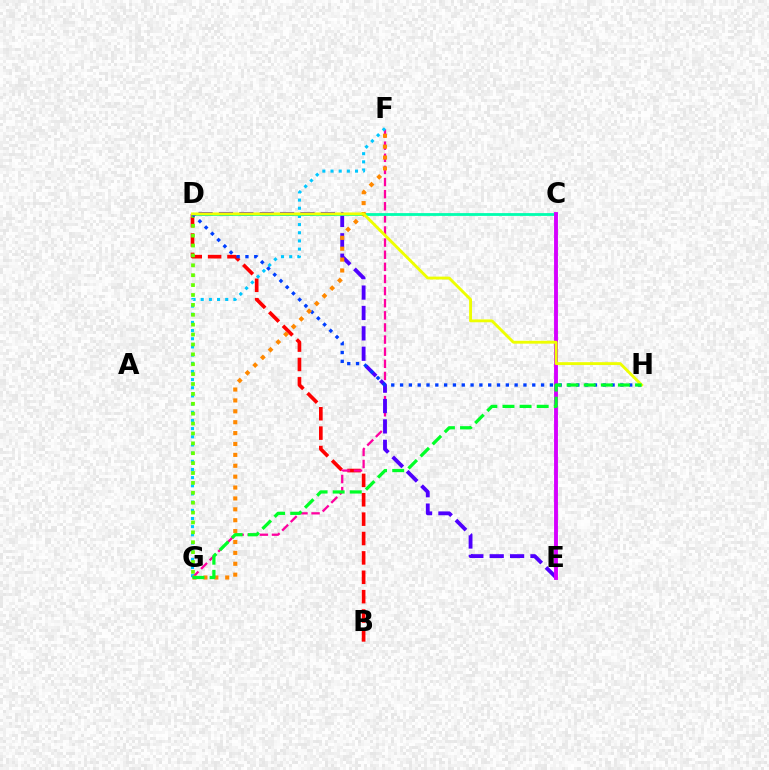{('B', 'D'): [{'color': '#ff0000', 'line_style': 'dashed', 'thickness': 2.63}], ('F', 'G'): [{'color': '#ff00a0', 'line_style': 'dashed', 'thickness': 1.65}, {'color': '#00c7ff', 'line_style': 'dotted', 'thickness': 2.22}, {'color': '#ff8800', 'line_style': 'dotted', 'thickness': 2.96}], ('D', 'E'): [{'color': '#4f00ff', 'line_style': 'dashed', 'thickness': 2.77}], ('C', 'D'): [{'color': '#00ffaf', 'line_style': 'solid', 'thickness': 2.02}], ('D', 'G'): [{'color': '#66ff00', 'line_style': 'dotted', 'thickness': 2.69}], ('D', 'H'): [{'color': '#003fff', 'line_style': 'dotted', 'thickness': 2.39}, {'color': '#eeff00', 'line_style': 'solid', 'thickness': 2.07}], ('C', 'E'): [{'color': '#d600ff', 'line_style': 'solid', 'thickness': 2.79}], ('G', 'H'): [{'color': '#00ff27', 'line_style': 'dashed', 'thickness': 2.32}]}